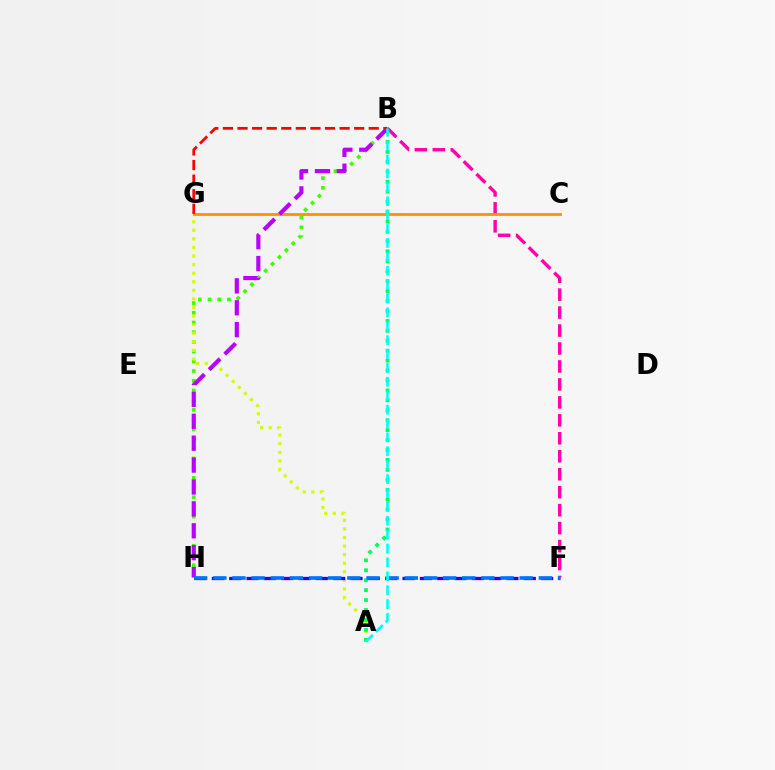{('B', 'H'): [{'color': '#3dff00', 'line_style': 'dotted', 'thickness': 2.64}, {'color': '#b900ff', 'line_style': 'dashed', 'thickness': 2.98}], ('A', 'G'): [{'color': '#d1ff00', 'line_style': 'dotted', 'thickness': 2.33}], ('B', 'F'): [{'color': '#ff00ac', 'line_style': 'dashed', 'thickness': 2.44}], ('A', 'B'): [{'color': '#00ff5c', 'line_style': 'dotted', 'thickness': 2.7}, {'color': '#00fff6', 'line_style': 'dashed', 'thickness': 1.89}], ('C', 'G'): [{'color': '#ff9400', 'line_style': 'solid', 'thickness': 2.05}], ('F', 'H'): [{'color': '#2500ff', 'line_style': 'dashed', 'thickness': 2.35}, {'color': '#0074ff', 'line_style': 'dashed', 'thickness': 2.6}], ('B', 'G'): [{'color': '#ff0000', 'line_style': 'dashed', 'thickness': 1.98}]}